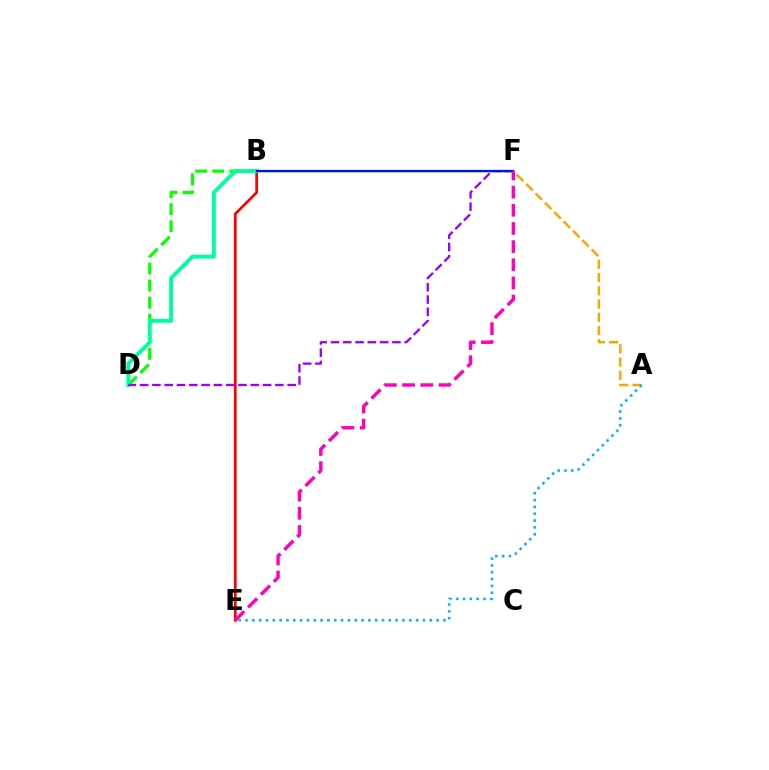{('B', 'D'): [{'color': '#08ff00', 'line_style': 'dashed', 'thickness': 2.32}, {'color': '#00ff9d', 'line_style': 'solid', 'thickness': 2.81}], ('A', 'F'): [{'color': '#ffa500', 'line_style': 'dashed', 'thickness': 1.8}], ('A', 'E'): [{'color': '#00b5ff', 'line_style': 'dotted', 'thickness': 1.85}], ('B', 'F'): [{'color': '#b3ff00', 'line_style': 'solid', 'thickness': 1.92}, {'color': '#0010ff', 'line_style': 'solid', 'thickness': 1.59}], ('B', 'E'): [{'color': '#ff0000', 'line_style': 'solid', 'thickness': 1.96}], ('D', 'F'): [{'color': '#9b00ff', 'line_style': 'dashed', 'thickness': 1.67}], ('E', 'F'): [{'color': '#ff00bd', 'line_style': 'dashed', 'thickness': 2.47}]}